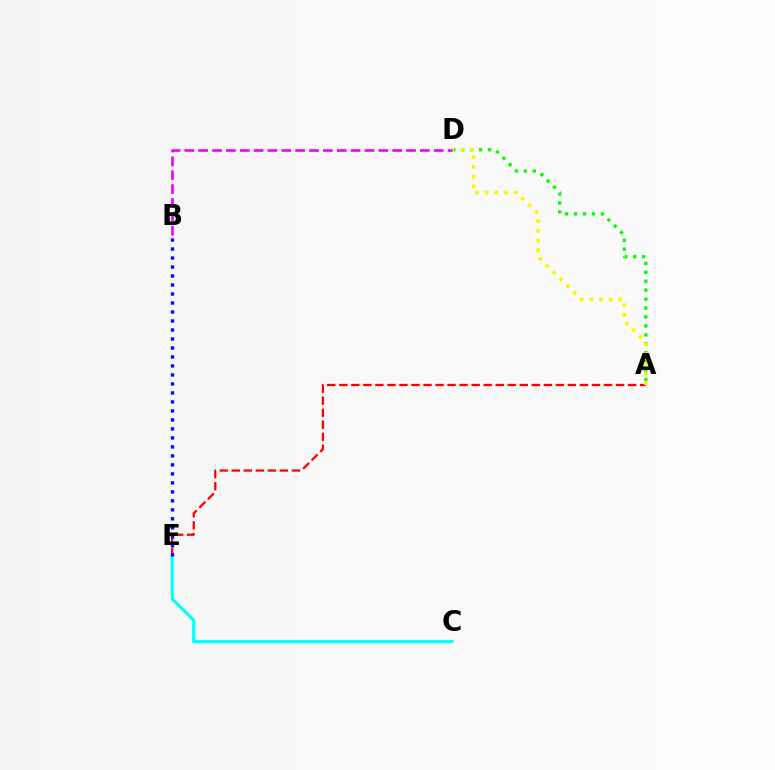{('A', 'D'): [{'color': '#08ff00', 'line_style': 'dotted', 'thickness': 2.43}, {'color': '#fcf500', 'line_style': 'dotted', 'thickness': 2.63}], ('A', 'E'): [{'color': '#ff0000', 'line_style': 'dashed', 'thickness': 1.63}], ('C', 'E'): [{'color': '#00fff6', 'line_style': 'solid', 'thickness': 2.21}], ('B', 'E'): [{'color': '#0010ff', 'line_style': 'dotted', 'thickness': 2.44}], ('B', 'D'): [{'color': '#ee00ff', 'line_style': 'dashed', 'thickness': 1.88}]}